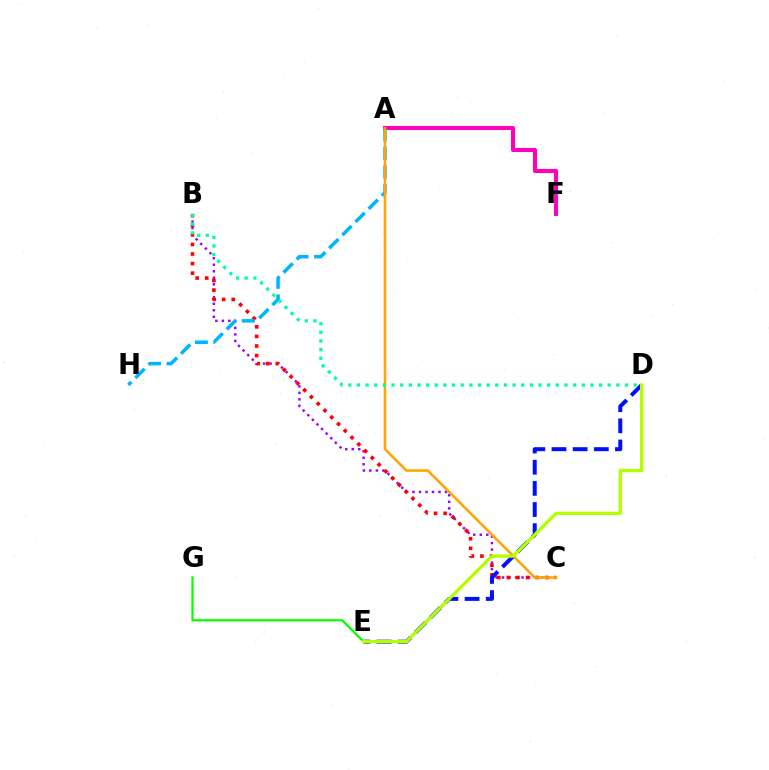{('B', 'C'): [{'color': '#9b00ff', 'line_style': 'dotted', 'thickness': 1.77}, {'color': '#ff0000', 'line_style': 'dotted', 'thickness': 2.6}], ('E', 'G'): [{'color': '#08ff00', 'line_style': 'solid', 'thickness': 1.63}], ('A', 'F'): [{'color': '#ff00bd', 'line_style': 'solid', 'thickness': 2.94}], ('A', 'H'): [{'color': '#00b5ff', 'line_style': 'dashed', 'thickness': 2.52}], ('A', 'C'): [{'color': '#ffa500', 'line_style': 'solid', 'thickness': 1.86}], ('D', 'E'): [{'color': '#0010ff', 'line_style': 'dashed', 'thickness': 2.87}, {'color': '#b3ff00', 'line_style': 'solid', 'thickness': 2.39}], ('B', 'D'): [{'color': '#00ff9d', 'line_style': 'dotted', 'thickness': 2.35}]}